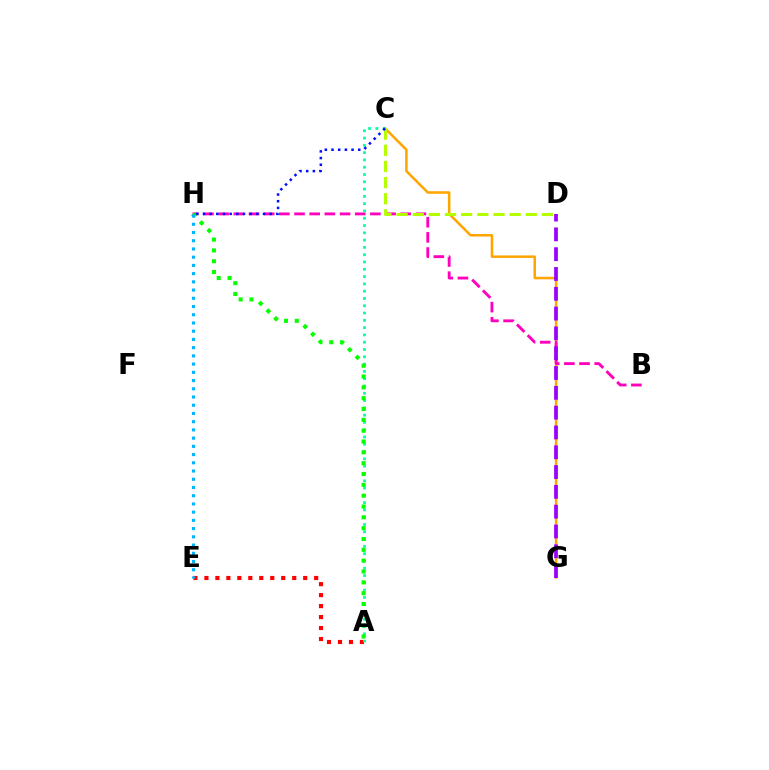{('A', 'E'): [{'color': '#ff0000', 'line_style': 'dotted', 'thickness': 2.98}], ('C', 'G'): [{'color': '#ffa500', 'line_style': 'solid', 'thickness': 1.81}], ('B', 'H'): [{'color': '#ff00bd', 'line_style': 'dashed', 'thickness': 2.06}], ('C', 'D'): [{'color': '#b3ff00', 'line_style': 'dashed', 'thickness': 2.19}], ('D', 'G'): [{'color': '#9b00ff', 'line_style': 'dashed', 'thickness': 2.69}], ('A', 'C'): [{'color': '#00ff9d', 'line_style': 'dotted', 'thickness': 1.98}], ('C', 'H'): [{'color': '#0010ff', 'line_style': 'dotted', 'thickness': 1.81}], ('A', 'H'): [{'color': '#08ff00', 'line_style': 'dotted', 'thickness': 2.94}], ('E', 'H'): [{'color': '#00b5ff', 'line_style': 'dotted', 'thickness': 2.23}]}